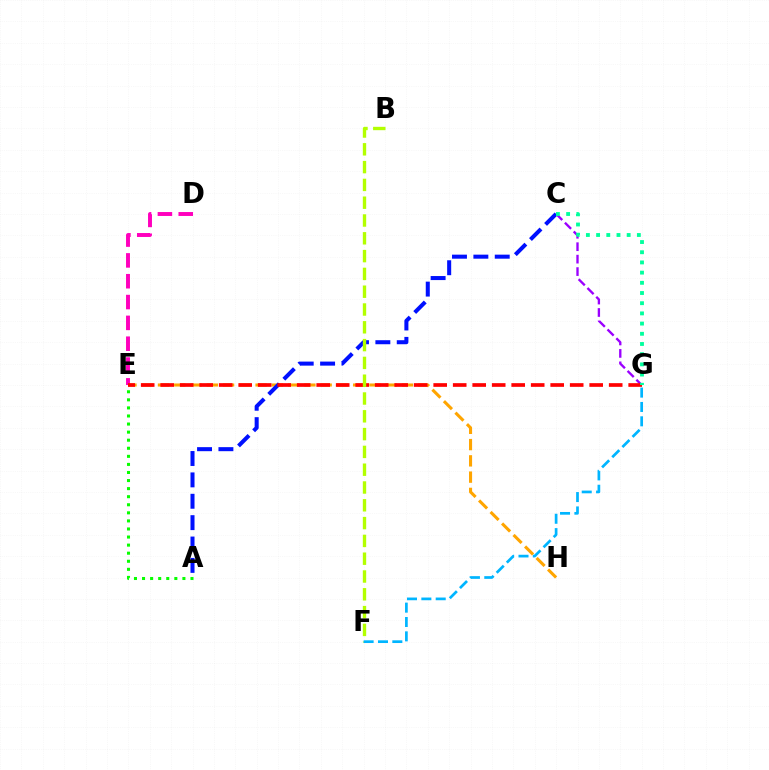{('C', 'G'): [{'color': '#9b00ff', 'line_style': 'dashed', 'thickness': 1.69}, {'color': '#00ff9d', 'line_style': 'dotted', 'thickness': 2.77}], ('A', 'E'): [{'color': '#08ff00', 'line_style': 'dotted', 'thickness': 2.19}], ('D', 'E'): [{'color': '#ff00bd', 'line_style': 'dashed', 'thickness': 2.83}], ('E', 'H'): [{'color': '#ffa500', 'line_style': 'dashed', 'thickness': 2.21}], ('A', 'C'): [{'color': '#0010ff', 'line_style': 'dashed', 'thickness': 2.9}], ('E', 'G'): [{'color': '#ff0000', 'line_style': 'dashed', 'thickness': 2.65}], ('B', 'F'): [{'color': '#b3ff00', 'line_style': 'dashed', 'thickness': 2.42}], ('F', 'G'): [{'color': '#00b5ff', 'line_style': 'dashed', 'thickness': 1.95}]}